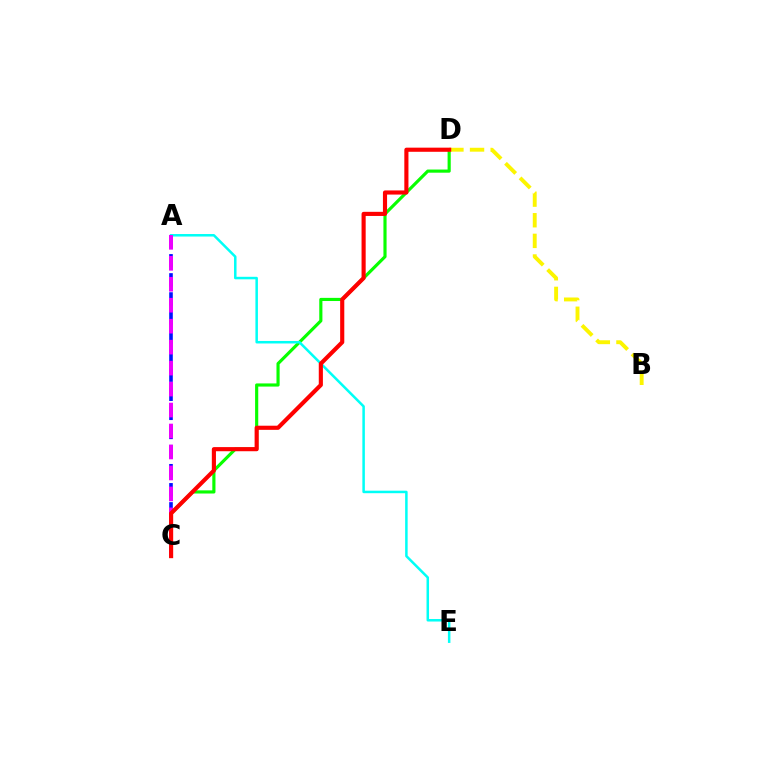{('C', 'D'): [{'color': '#08ff00', 'line_style': 'solid', 'thickness': 2.27}, {'color': '#ff0000', 'line_style': 'solid', 'thickness': 2.97}], ('B', 'D'): [{'color': '#fcf500', 'line_style': 'dashed', 'thickness': 2.8}], ('A', 'C'): [{'color': '#0010ff', 'line_style': 'dashed', 'thickness': 2.59}, {'color': '#ee00ff', 'line_style': 'dashed', 'thickness': 2.85}], ('A', 'E'): [{'color': '#00fff6', 'line_style': 'solid', 'thickness': 1.81}]}